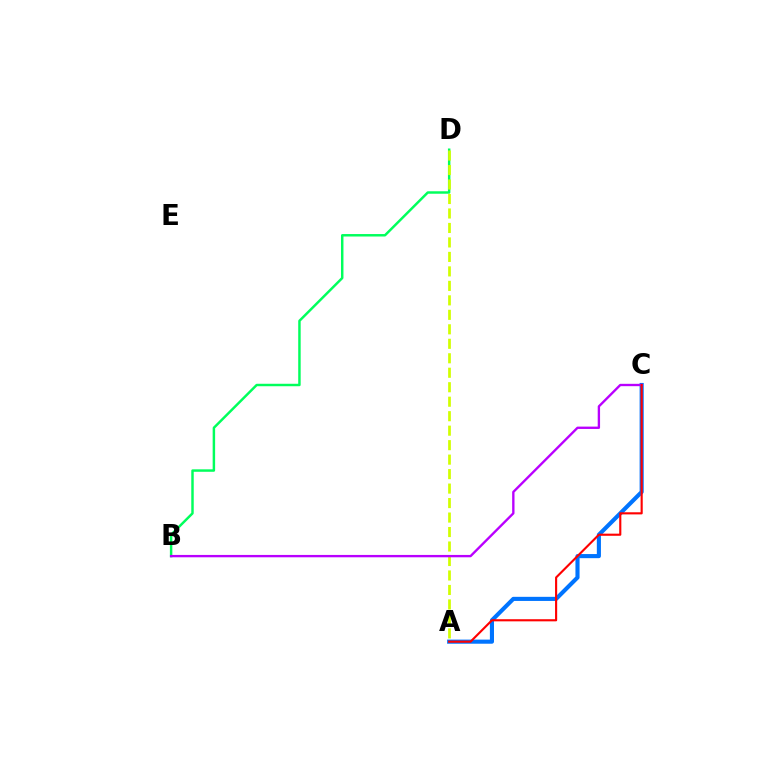{('B', 'D'): [{'color': '#00ff5c', 'line_style': 'solid', 'thickness': 1.77}], ('A', 'C'): [{'color': '#0074ff', 'line_style': 'solid', 'thickness': 2.96}, {'color': '#ff0000', 'line_style': 'solid', 'thickness': 1.53}], ('A', 'D'): [{'color': '#d1ff00', 'line_style': 'dashed', 'thickness': 1.97}], ('B', 'C'): [{'color': '#b900ff', 'line_style': 'solid', 'thickness': 1.69}]}